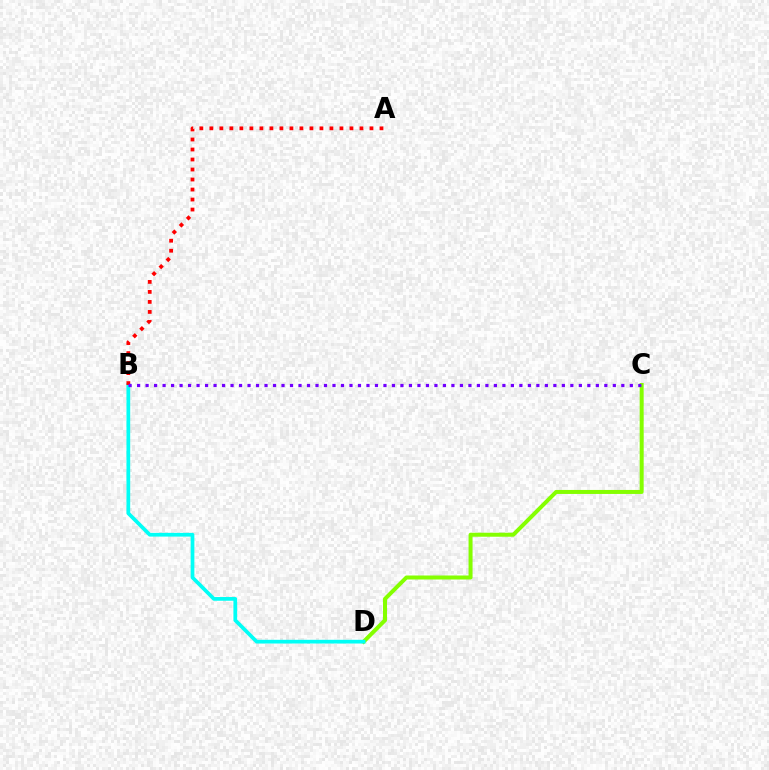{('C', 'D'): [{'color': '#84ff00', 'line_style': 'solid', 'thickness': 2.88}], ('B', 'D'): [{'color': '#00fff6', 'line_style': 'solid', 'thickness': 2.68}], ('A', 'B'): [{'color': '#ff0000', 'line_style': 'dotted', 'thickness': 2.72}], ('B', 'C'): [{'color': '#7200ff', 'line_style': 'dotted', 'thickness': 2.31}]}